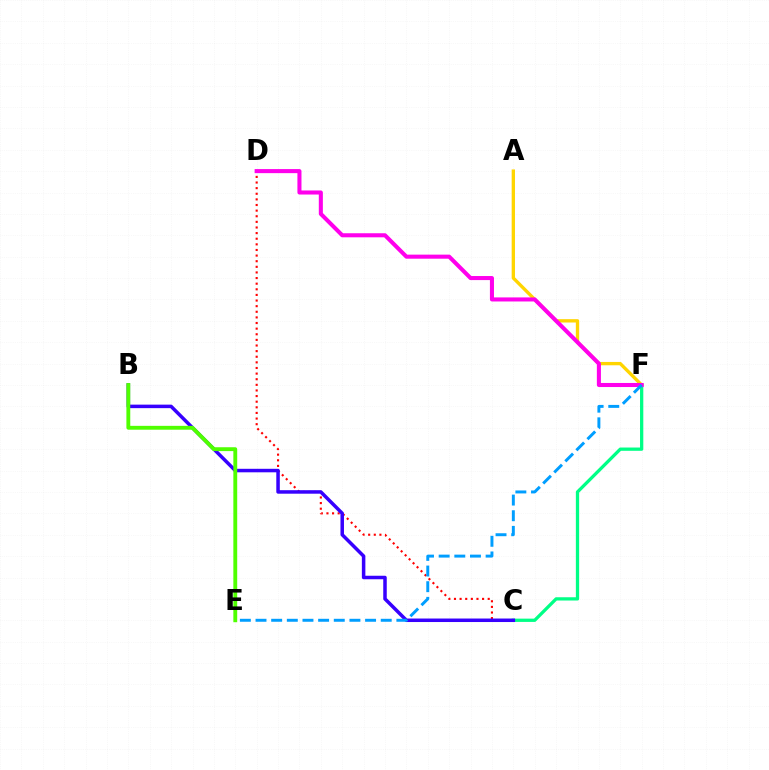{('A', 'F'): [{'color': '#ffd500', 'line_style': 'solid', 'thickness': 2.4}], ('C', 'F'): [{'color': '#00ff86', 'line_style': 'solid', 'thickness': 2.36}], ('C', 'D'): [{'color': '#ff0000', 'line_style': 'dotted', 'thickness': 1.53}], ('B', 'C'): [{'color': '#3700ff', 'line_style': 'solid', 'thickness': 2.53}], ('B', 'E'): [{'color': '#4fff00', 'line_style': 'solid', 'thickness': 2.78}], ('D', 'F'): [{'color': '#ff00ed', 'line_style': 'solid', 'thickness': 2.93}], ('E', 'F'): [{'color': '#009eff', 'line_style': 'dashed', 'thickness': 2.13}]}